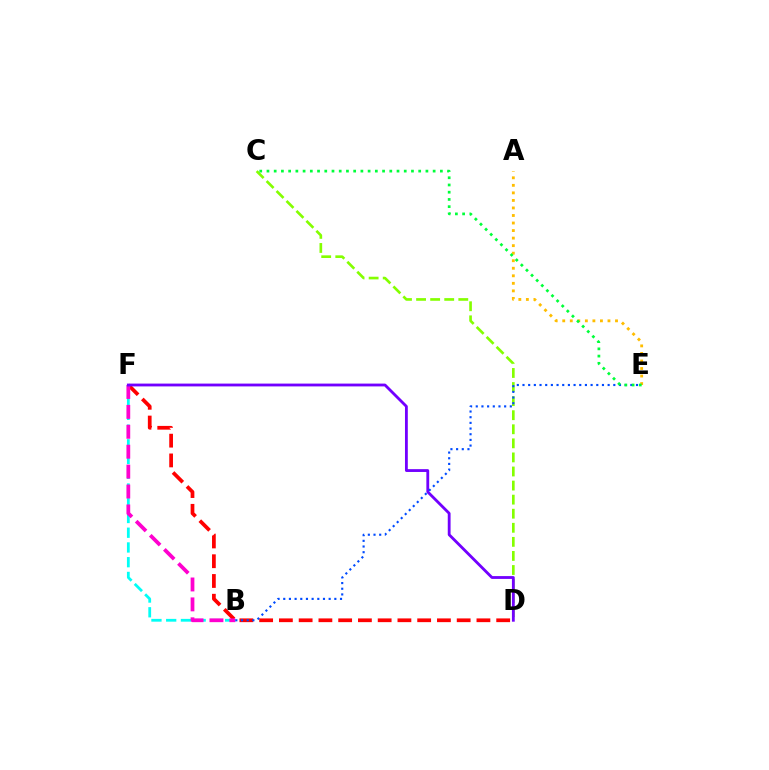{('B', 'F'): [{'color': '#00fff6', 'line_style': 'dashed', 'thickness': 2.0}, {'color': '#ff00cf', 'line_style': 'dashed', 'thickness': 2.71}], ('C', 'D'): [{'color': '#84ff00', 'line_style': 'dashed', 'thickness': 1.91}], ('D', 'F'): [{'color': '#ff0000', 'line_style': 'dashed', 'thickness': 2.68}, {'color': '#7200ff', 'line_style': 'solid', 'thickness': 2.03}], ('A', 'E'): [{'color': '#ffbd00', 'line_style': 'dotted', 'thickness': 2.05}], ('B', 'E'): [{'color': '#004bff', 'line_style': 'dotted', 'thickness': 1.54}], ('C', 'E'): [{'color': '#00ff39', 'line_style': 'dotted', 'thickness': 1.96}]}